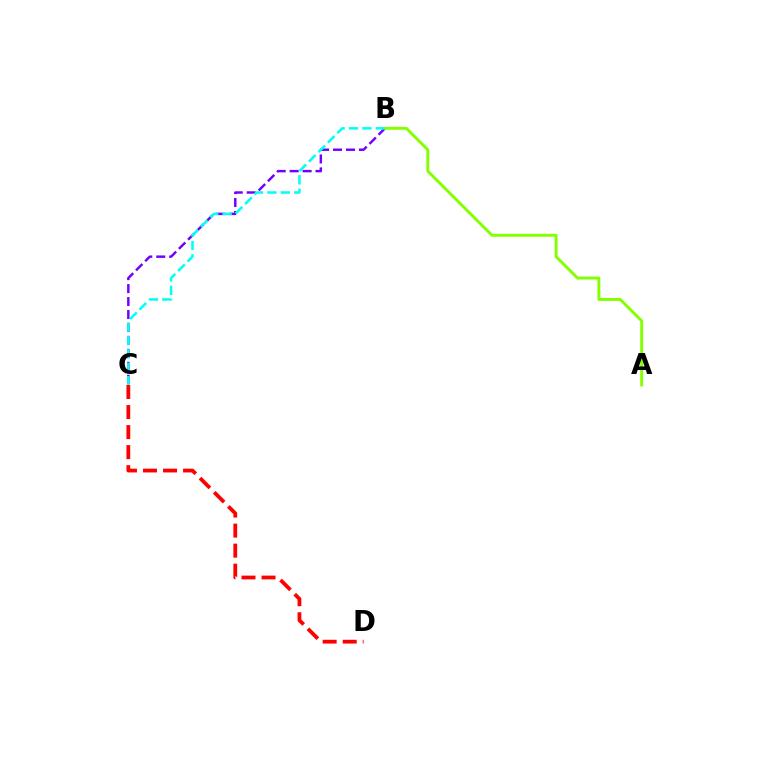{('B', 'C'): [{'color': '#7200ff', 'line_style': 'dashed', 'thickness': 1.76}, {'color': '#00fff6', 'line_style': 'dashed', 'thickness': 1.82}], ('C', 'D'): [{'color': '#ff0000', 'line_style': 'dashed', 'thickness': 2.72}], ('A', 'B'): [{'color': '#84ff00', 'line_style': 'solid', 'thickness': 2.1}]}